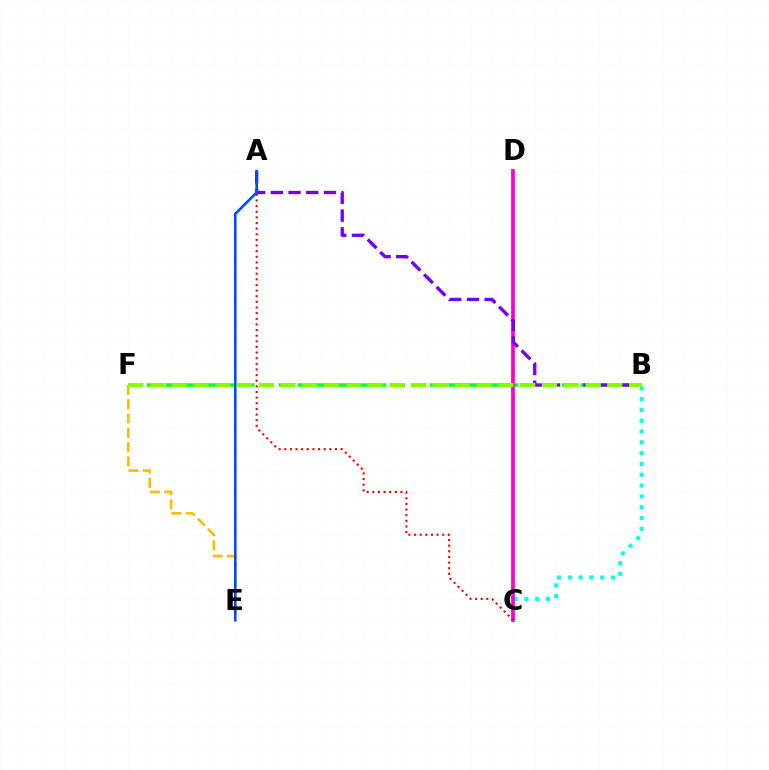{('B', 'C'): [{'color': '#00fff6', 'line_style': 'dotted', 'thickness': 2.94}], ('B', 'F'): [{'color': '#00ff39', 'line_style': 'dashed', 'thickness': 2.56}, {'color': '#84ff00', 'line_style': 'dashed', 'thickness': 2.96}], ('C', 'D'): [{'color': '#ff00cf', 'line_style': 'solid', 'thickness': 2.69}], ('A', 'B'): [{'color': '#7200ff', 'line_style': 'dashed', 'thickness': 2.4}], ('E', 'F'): [{'color': '#ffbd00', 'line_style': 'dashed', 'thickness': 1.94}], ('A', 'C'): [{'color': '#ff0000', 'line_style': 'dotted', 'thickness': 1.53}], ('A', 'E'): [{'color': '#004bff', 'line_style': 'solid', 'thickness': 1.88}]}